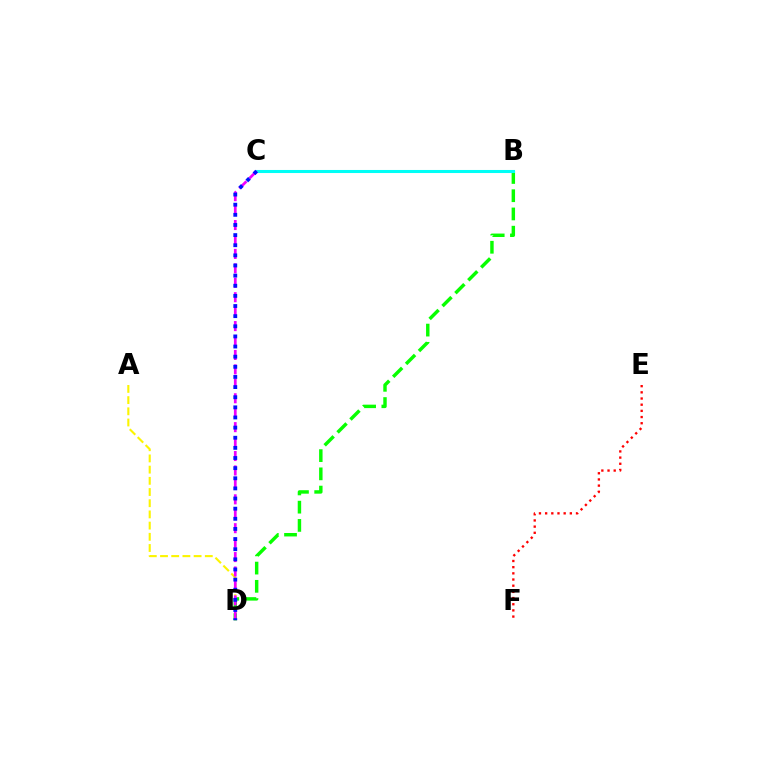{('A', 'D'): [{'color': '#fcf500', 'line_style': 'dashed', 'thickness': 1.52}], ('B', 'D'): [{'color': '#08ff00', 'line_style': 'dashed', 'thickness': 2.48}], ('B', 'C'): [{'color': '#00fff6', 'line_style': 'solid', 'thickness': 2.2}], ('E', 'F'): [{'color': '#ff0000', 'line_style': 'dotted', 'thickness': 1.68}], ('C', 'D'): [{'color': '#ee00ff', 'line_style': 'dashed', 'thickness': 1.96}, {'color': '#0010ff', 'line_style': 'dotted', 'thickness': 2.75}]}